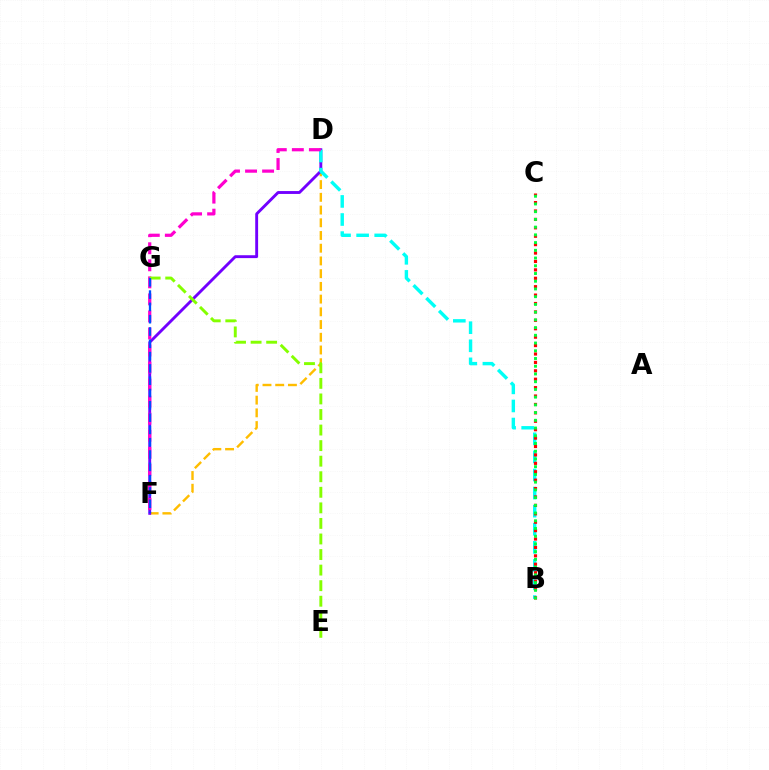{('D', 'F'): [{'color': '#ffbd00', 'line_style': 'dashed', 'thickness': 1.73}, {'color': '#7200ff', 'line_style': 'solid', 'thickness': 2.08}, {'color': '#ff00cf', 'line_style': 'dashed', 'thickness': 2.32}], ('B', 'D'): [{'color': '#00fff6', 'line_style': 'dashed', 'thickness': 2.46}], ('B', 'C'): [{'color': '#ff0000', 'line_style': 'dotted', 'thickness': 2.29}, {'color': '#00ff39', 'line_style': 'dotted', 'thickness': 2.1}], ('E', 'G'): [{'color': '#84ff00', 'line_style': 'dashed', 'thickness': 2.11}], ('F', 'G'): [{'color': '#004bff', 'line_style': 'dashed', 'thickness': 1.67}]}